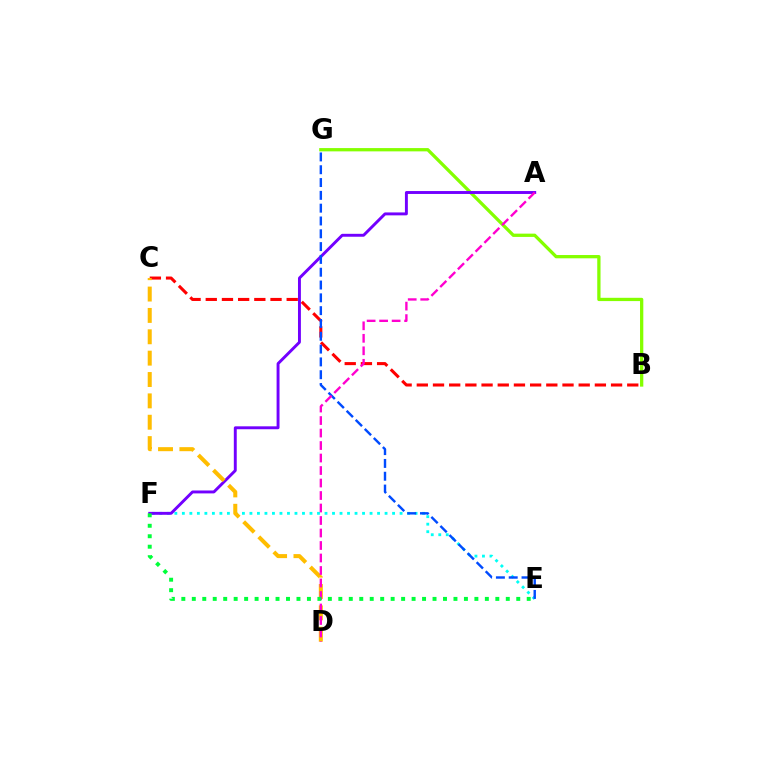{('E', 'F'): [{'color': '#00fff6', 'line_style': 'dotted', 'thickness': 2.04}, {'color': '#00ff39', 'line_style': 'dotted', 'thickness': 2.84}], ('B', 'G'): [{'color': '#84ff00', 'line_style': 'solid', 'thickness': 2.36}], ('B', 'C'): [{'color': '#ff0000', 'line_style': 'dashed', 'thickness': 2.2}], ('A', 'F'): [{'color': '#7200ff', 'line_style': 'solid', 'thickness': 2.1}], ('C', 'D'): [{'color': '#ffbd00', 'line_style': 'dashed', 'thickness': 2.9}], ('E', 'G'): [{'color': '#004bff', 'line_style': 'dashed', 'thickness': 1.74}], ('A', 'D'): [{'color': '#ff00cf', 'line_style': 'dashed', 'thickness': 1.7}]}